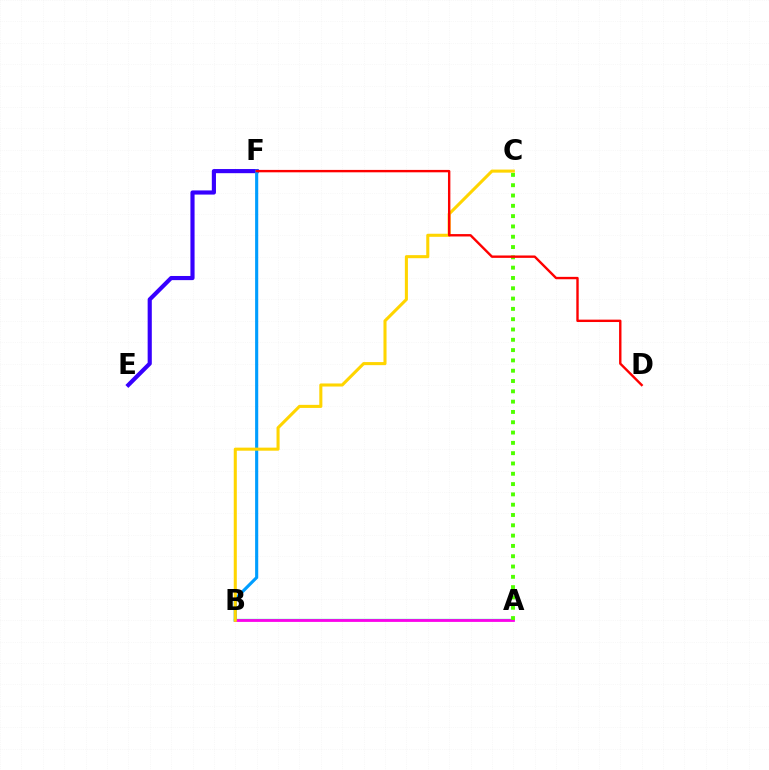{('A', 'B'): [{'color': '#00ff86', 'line_style': 'solid', 'thickness': 1.66}, {'color': '#ff00ed', 'line_style': 'solid', 'thickness': 2.0}], ('E', 'F'): [{'color': '#3700ff', 'line_style': 'solid', 'thickness': 2.99}], ('B', 'F'): [{'color': '#009eff', 'line_style': 'solid', 'thickness': 2.25}], ('B', 'C'): [{'color': '#ffd500', 'line_style': 'solid', 'thickness': 2.21}], ('A', 'C'): [{'color': '#4fff00', 'line_style': 'dotted', 'thickness': 2.8}], ('D', 'F'): [{'color': '#ff0000', 'line_style': 'solid', 'thickness': 1.72}]}